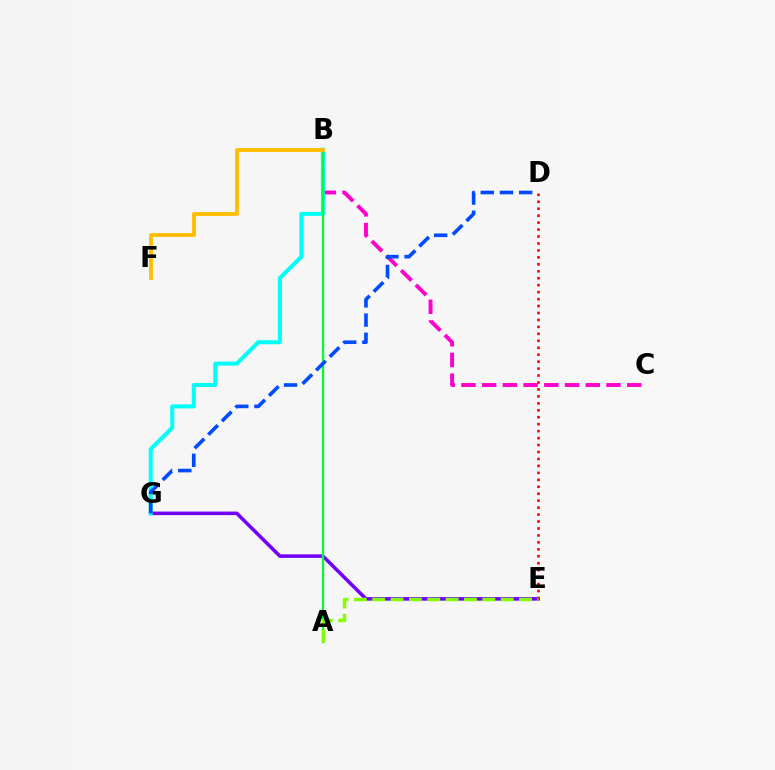{('E', 'G'): [{'color': '#7200ff', 'line_style': 'solid', 'thickness': 2.55}], ('D', 'E'): [{'color': '#ff0000', 'line_style': 'dotted', 'thickness': 1.89}], ('B', 'C'): [{'color': '#ff00cf', 'line_style': 'dashed', 'thickness': 2.81}], ('B', 'G'): [{'color': '#00fff6', 'line_style': 'solid', 'thickness': 2.91}], ('A', 'B'): [{'color': '#00ff39', 'line_style': 'solid', 'thickness': 1.67}], ('B', 'F'): [{'color': '#ffbd00', 'line_style': 'solid', 'thickness': 2.73}], ('A', 'E'): [{'color': '#84ff00', 'line_style': 'dashed', 'thickness': 2.49}], ('D', 'G'): [{'color': '#004bff', 'line_style': 'dashed', 'thickness': 2.61}]}